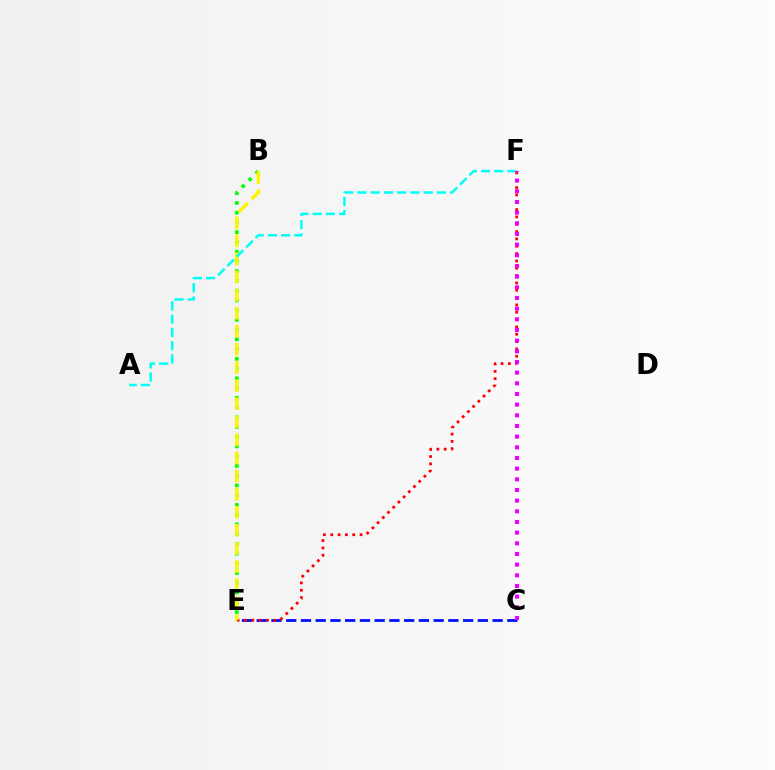{('B', 'E'): [{'color': '#08ff00', 'line_style': 'dotted', 'thickness': 2.65}, {'color': '#fcf500', 'line_style': 'dashed', 'thickness': 2.46}], ('C', 'E'): [{'color': '#0010ff', 'line_style': 'dashed', 'thickness': 2.0}], ('E', 'F'): [{'color': '#ff0000', 'line_style': 'dotted', 'thickness': 1.99}], ('A', 'F'): [{'color': '#00fff6', 'line_style': 'dashed', 'thickness': 1.8}], ('C', 'F'): [{'color': '#ee00ff', 'line_style': 'dotted', 'thickness': 2.9}]}